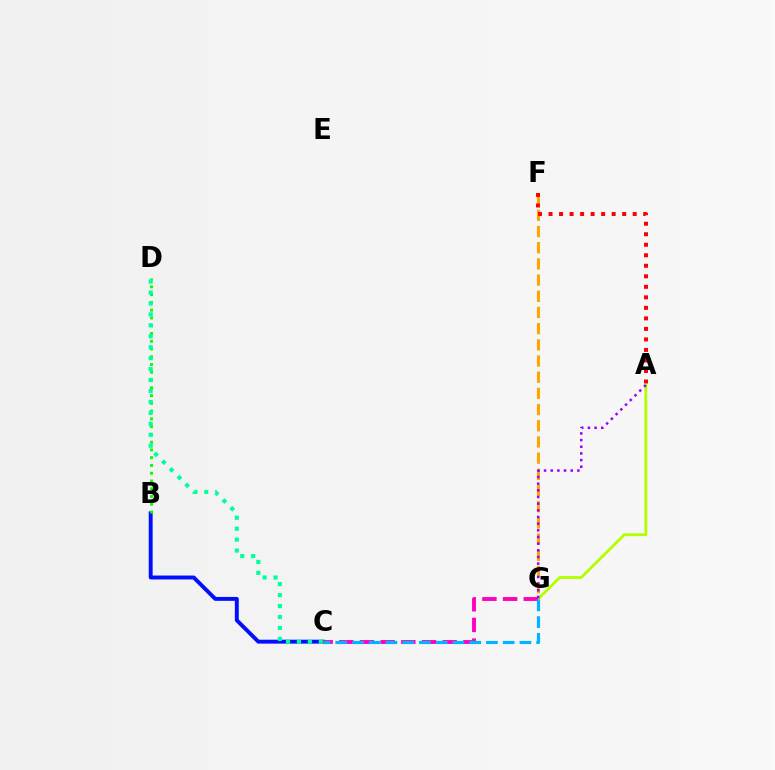{('A', 'G'): [{'color': '#b3ff00', 'line_style': 'solid', 'thickness': 2.05}, {'color': '#9b00ff', 'line_style': 'dotted', 'thickness': 1.81}], ('F', 'G'): [{'color': '#ffa500', 'line_style': 'dashed', 'thickness': 2.2}], ('B', 'C'): [{'color': '#0010ff', 'line_style': 'solid', 'thickness': 2.82}], ('B', 'D'): [{'color': '#08ff00', 'line_style': 'dotted', 'thickness': 2.11}], ('C', 'D'): [{'color': '#00ff9d', 'line_style': 'dotted', 'thickness': 2.97}], ('C', 'G'): [{'color': '#ff00bd', 'line_style': 'dashed', 'thickness': 2.81}, {'color': '#00b5ff', 'line_style': 'dashed', 'thickness': 2.27}], ('A', 'F'): [{'color': '#ff0000', 'line_style': 'dotted', 'thickness': 2.86}]}